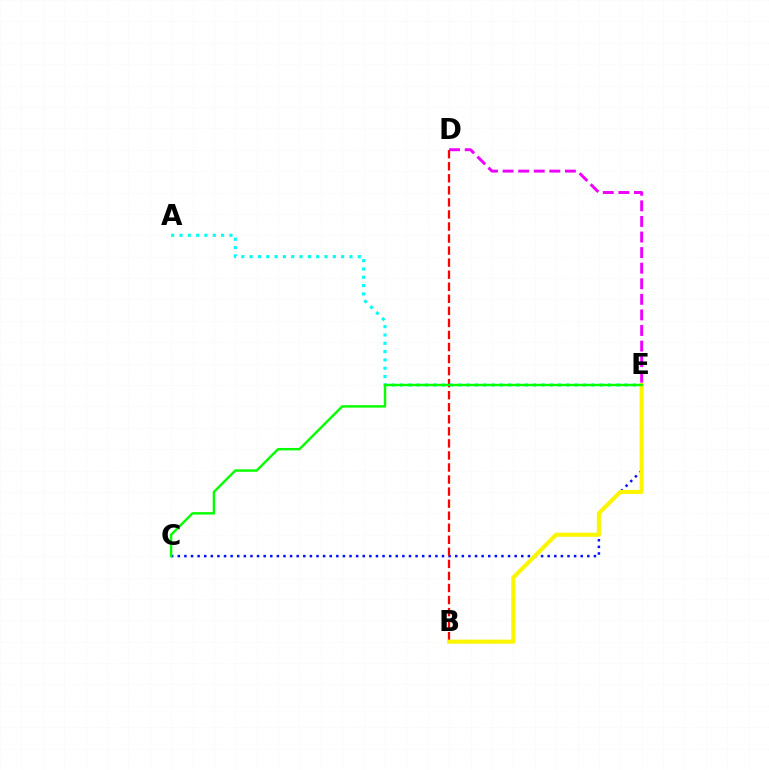{('C', 'E'): [{'color': '#0010ff', 'line_style': 'dotted', 'thickness': 1.79}, {'color': '#08ff00', 'line_style': 'solid', 'thickness': 1.76}], ('B', 'D'): [{'color': '#ff0000', 'line_style': 'dashed', 'thickness': 1.64}], ('A', 'E'): [{'color': '#00fff6', 'line_style': 'dotted', 'thickness': 2.26}], ('B', 'E'): [{'color': '#fcf500', 'line_style': 'solid', 'thickness': 2.94}], ('D', 'E'): [{'color': '#ee00ff', 'line_style': 'dashed', 'thickness': 2.12}]}